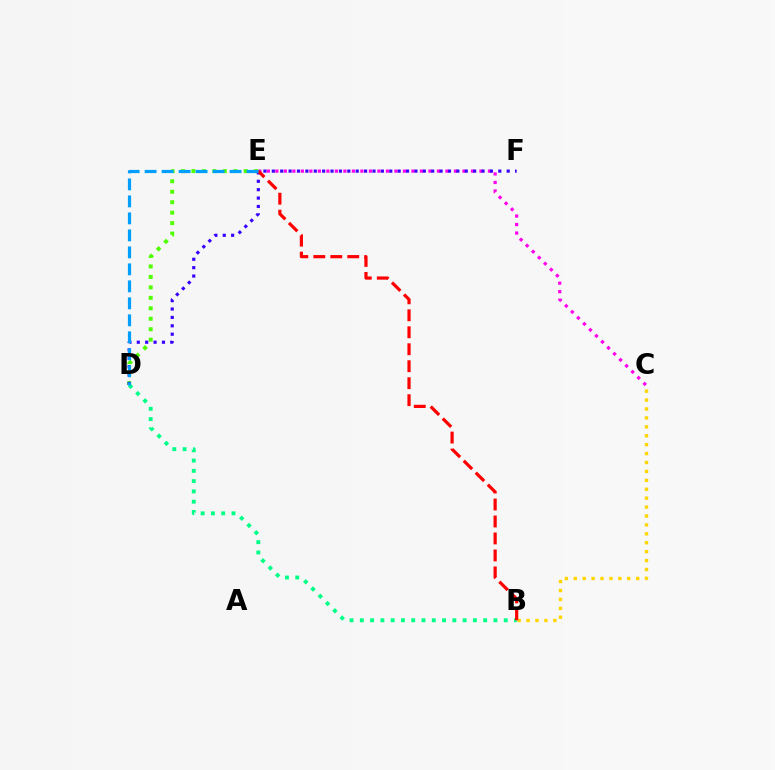{('C', 'E'): [{'color': '#ff00ed', 'line_style': 'dotted', 'thickness': 2.31}], ('B', 'C'): [{'color': '#ffd500', 'line_style': 'dotted', 'thickness': 2.42}], ('D', 'E'): [{'color': '#4fff00', 'line_style': 'dotted', 'thickness': 2.84}, {'color': '#009eff', 'line_style': 'dashed', 'thickness': 2.31}], ('D', 'F'): [{'color': '#3700ff', 'line_style': 'dotted', 'thickness': 2.28}], ('B', 'D'): [{'color': '#00ff86', 'line_style': 'dotted', 'thickness': 2.79}], ('B', 'E'): [{'color': '#ff0000', 'line_style': 'dashed', 'thickness': 2.31}]}